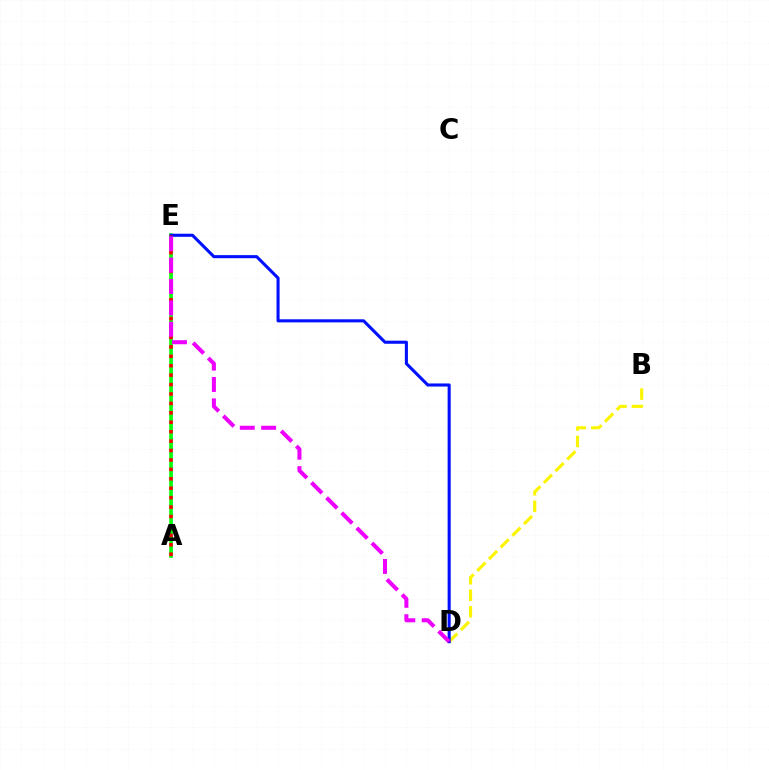{('A', 'E'): [{'color': '#00fff6', 'line_style': 'solid', 'thickness': 1.8}, {'color': '#08ff00', 'line_style': 'solid', 'thickness': 2.54}, {'color': '#ff0000', 'line_style': 'dotted', 'thickness': 2.56}], ('B', 'D'): [{'color': '#fcf500', 'line_style': 'dashed', 'thickness': 2.24}], ('D', 'E'): [{'color': '#0010ff', 'line_style': 'solid', 'thickness': 2.22}, {'color': '#ee00ff', 'line_style': 'dashed', 'thickness': 2.9}]}